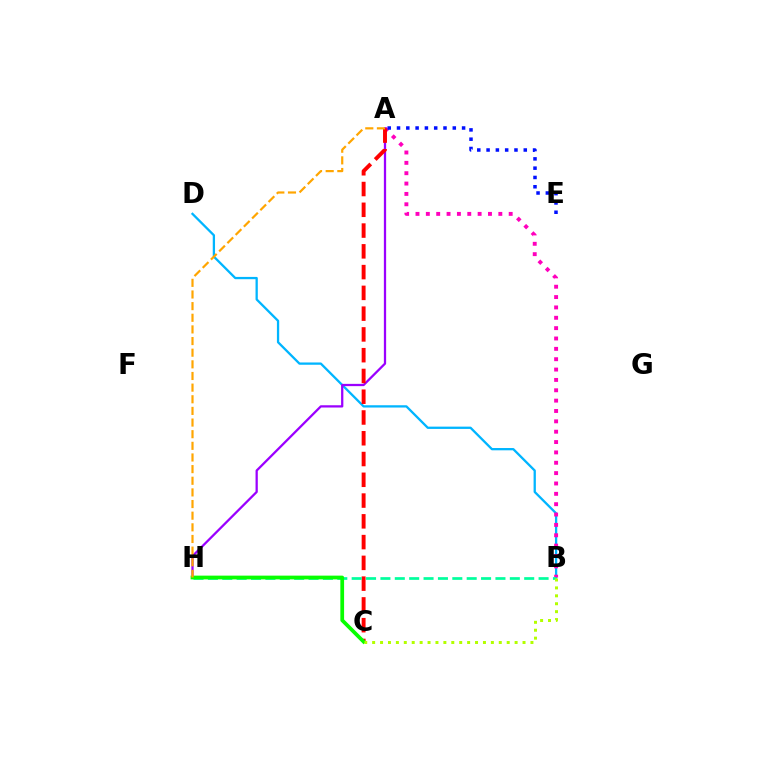{('B', 'D'): [{'color': '#00b5ff', 'line_style': 'solid', 'thickness': 1.65}], ('A', 'B'): [{'color': '#ff00bd', 'line_style': 'dotted', 'thickness': 2.81}], ('A', 'H'): [{'color': '#9b00ff', 'line_style': 'solid', 'thickness': 1.63}, {'color': '#ffa500', 'line_style': 'dashed', 'thickness': 1.58}], ('A', 'C'): [{'color': '#ff0000', 'line_style': 'dashed', 'thickness': 2.82}], ('A', 'E'): [{'color': '#0010ff', 'line_style': 'dotted', 'thickness': 2.53}], ('B', 'H'): [{'color': '#00ff9d', 'line_style': 'dashed', 'thickness': 1.95}], ('C', 'H'): [{'color': '#08ff00', 'line_style': 'solid', 'thickness': 2.69}], ('B', 'C'): [{'color': '#b3ff00', 'line_style': 'dotted', 'thickness': 2.15}]}